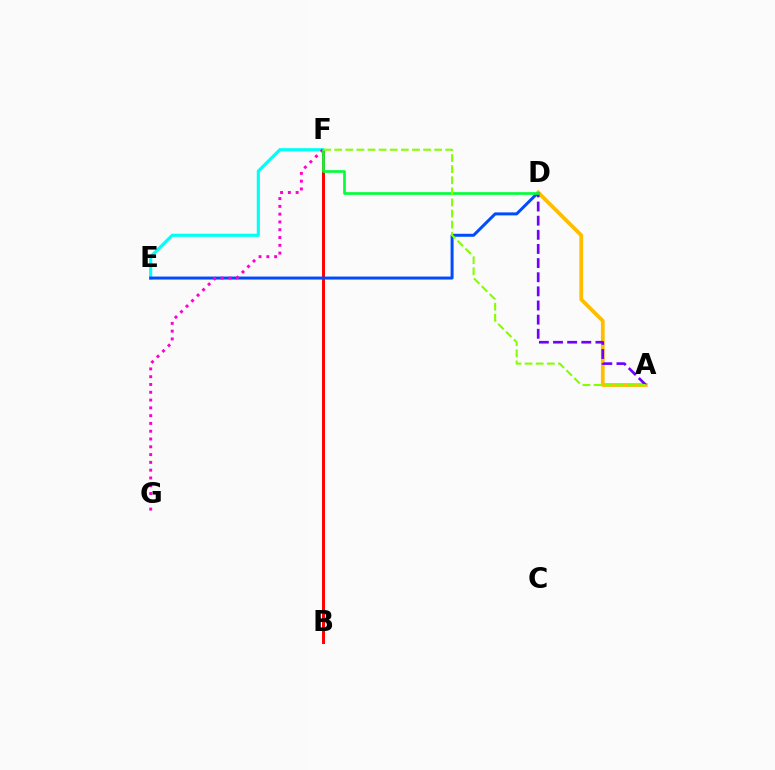{('E', 'F'): [{'color': '#00fff6', 'line_style': 'solid', 'thickness': 2.26}], ('B', 'F'): [{'color': '#ff0000', 'line_style': 'solid', 'thickness': 2.13}], ('D', 'E'): [{'color': '#004bff', 'line_style': 'solid', 'thickness': 2.15}], ('F', 'G'): [{'color': '#ff00cf', 'line_style': 'dotted', 'thickness': 2.12}], ('A', 'D'): [{'color': '#ffbd00', 'line_style': 'solid', 'thickness': 2.71}, {'color': '#7200ff', 'line_style': 'dashed', 'thickness': 1.92}], ('D', 'F'): [{'color': '#00ff39', 'line_style': 'solid', 'thickness': 1.92}], ('A', 'F'): [{'color': '#84ff00', 'line_style': 'dashed', 'thickness': 1.51}]}